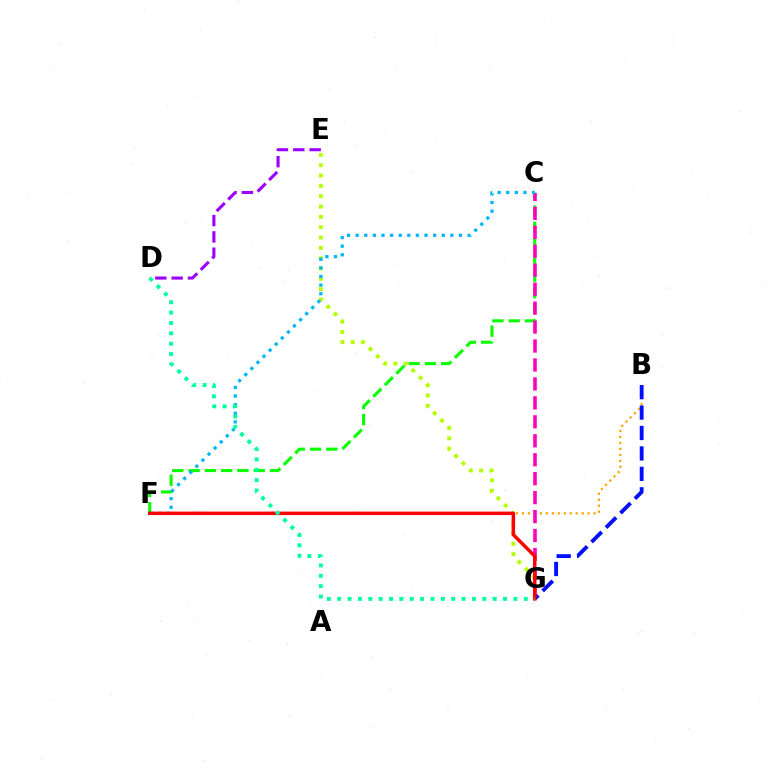{('C', 'F'): [{'color': '#08ff00', 'line_style': 'dashed', 'thickness': 2.21}, {'color': '#00b5ff', 'line_style': 'dotted', 'thickness': 2.34}], ('B', 'F'): [{'color': '#ffa500', 'line_style': 'dotted', 'thickness': 1.62}], ('C', 'G'): [{'color': '#ff00bd', 'line_style': 'dashed', 'thickness': 2.57}], ('E', 'G'): [{'color': '#b3ff00', 'line_style': 'dotted', 'thickness': 2.81}], ('B', 'G'): [{'color': '#0010ff', 'line_style': 'dashed', 'thickness': 2.78}], ('D', 'E'): [{'color': '#9b00ff', 'line_style': 'dashed', 'thickness': 2.22}], ('F', 'G'): [{'color': '#ff0000', 'line_style': 'solid', 'thickness': 2.51}], ('D', 'G'): [{'color': '#00ff9d', 'line_style': 'dotted', 'thickness': 2.82}]}